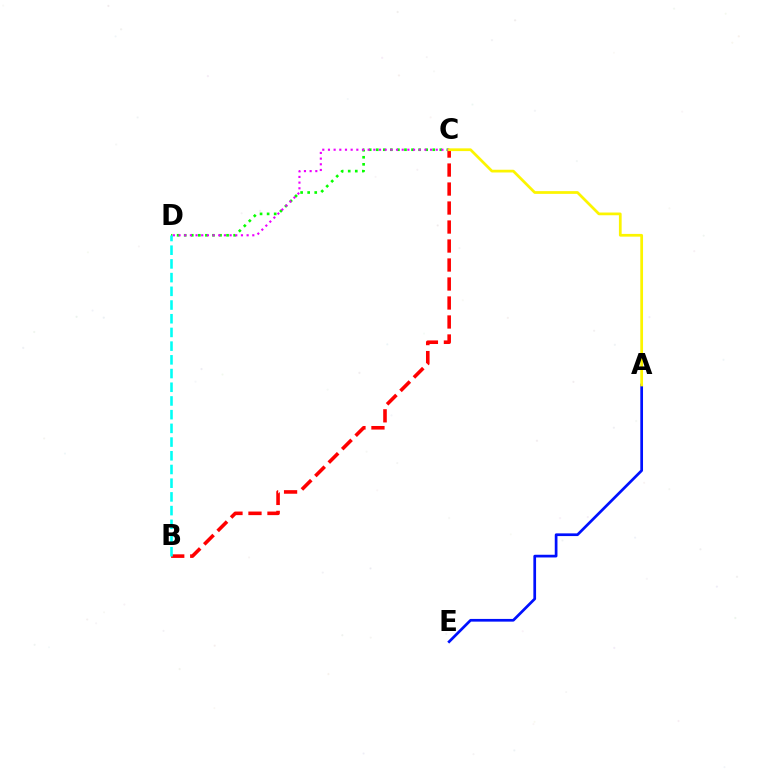{('A', 'E'): [{'color': '#0010ff', 'line_style': 'solid', 'thickness': 1.95}], ('B', 'C'): [{'color': '#ff0000', 'line_style': 'dashed', 'thickness': 2.58}], ('C', 'D'): [{'color': '#08ff00', 'line_style': 'dotted', 'thickness': 1.92}, {'color': '#ee00ff', 'line_style': 'dotted', 'thickness': 1.54}], ('B', 'D'): [{'color': '#00fff6', 'line_style': 'dashed', 'thickness': 1.86}], ('A', 'C'): [{'color': '#fcf500', 'line_style': 'solid', 'thickness': 1.97}]}